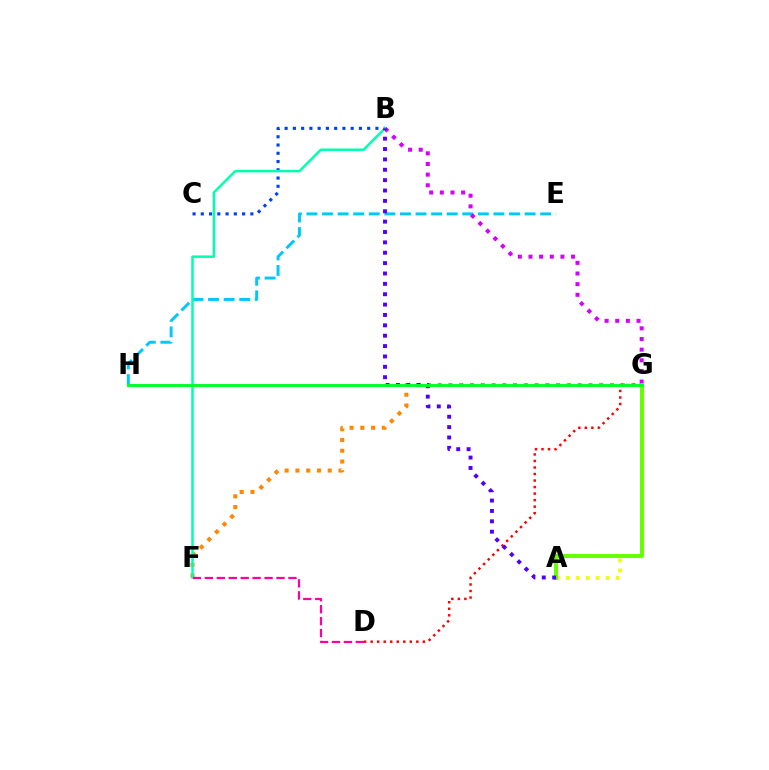{('F', 'G'): [{'color': '#ff8800', 'line_style': 'dotted', 'thickness': 2.93}], ('E', 'H'): [{'color': '#00c7ff', 'line_style': 'dashed', 'thickness': 2.12}], ('B', 'C'): [{'color': '#003fff', 'line_style': 'dotted', 'thickness': 2.24}], ('B', 'G'): [{'color': '#d600ff', 'line_style': 'dotted', 'thickness': 2.89}], ('A', 'G'): [{'color': '#eeff00', 'line_style': 'dotted', 'thickness': 2.7}, {'color': '#66ff00', 'line_style': 'solid', 'thickness': 2.87}], ('B', 'F'): [{'color': '#00ffaf', 'line_style': 'solid', 'thickness': 1.79}], ('D', 'G'): [{'color': '#ff0000', 'line_style': 'dotted', 'thickness': 1.77}], ('A', 'B'): [{'color': '#4f00ff', 'line_style': 'dotted', 'thickness': 2.82}], ('D', 'F'): [{'color': '#ff00a0', 'line_style': 'dashed', 'thickness': 1.62}], ('G', 'H'): [{'color': '#00ff27', 'line_style': 'solid', 'thickness': 2.11}]}